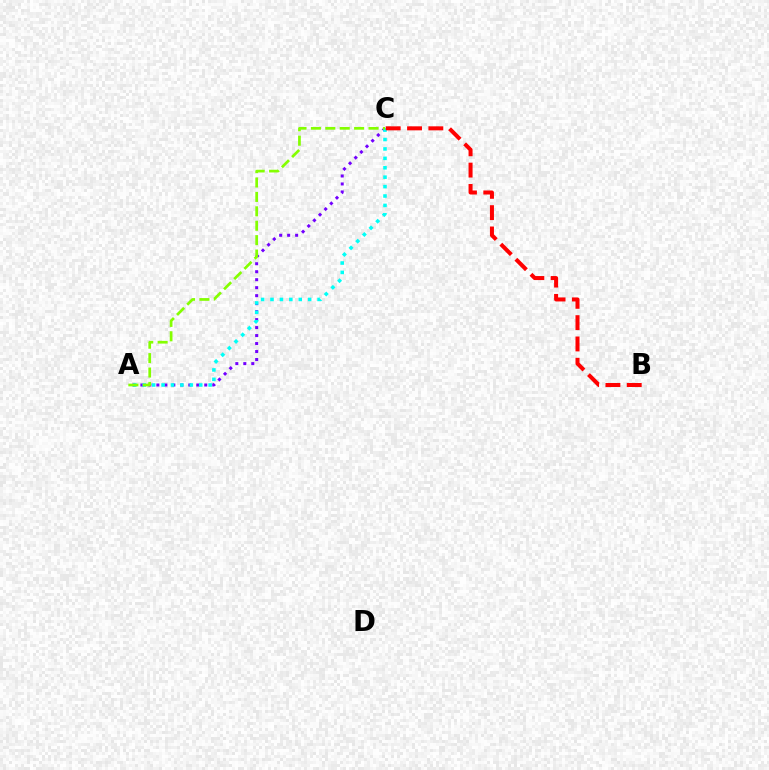{('A', 'C'): [{'color': '#7200ff', 'line_style': 'dotted', 'thickness': 2.17}, {'color': '#00fff6', 'line_style': 'dotted', 'thickness': 2.56}, {'color': '#84ff00', 'line_style': 'dashed', 'thickness': 1.96}], ('B', 'C'): [{'color': '#ff0000', 'line_style': 'dashed', 'thickness': 2.9}]}